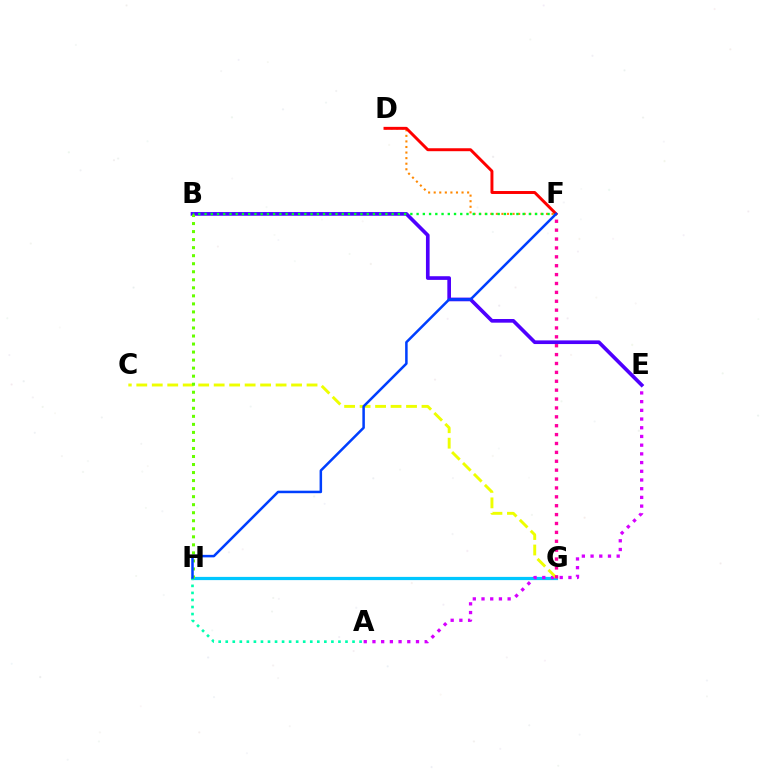{('D', 'F'): [{'color': '#ff8800', 'line_style': 'dotted', 'thickness': 1.51}, {'color': '#ff0000', 'line_style': 'solid', 'thickness': 2.12}], ('G', 'H'): [{'color': '#00c7ff', 'line_style': 'solid', 'thickness': 2.31}], ('A', 'H'): [{'color': '#00ffaf', 'line_style': 'dotted', 'thickness': 1.91}], ('A', 'E'): [{'color': '#d600ff', 'line_style': 'dotted', 'thickness': 2.37}], ('B', 'E'): [{'color': '#4f00ff', 'line_style': 'solid', 'thickness': 2.64}], ('C', 'G'): [{'color': '#eeff00', 'line_style': 'dashed', 'thickness': 2.1}], ('B', 'F'): [{'color': '#00ff27', 'line_style': 'dotted', 'thickness': 1.69}], ('B', 'H'): [{'color': '#66ff00', 'line_style': 'dotted', 'thickness': 2.18}], ('F', 'G'): [{'color': '#ff00a0', 'line_style': 'dotted', 'thickness': 2.42}], ('F', 'H'): [{'color': '#003fff', 'line_style': 'solid', 'thickness': 1.81}]}